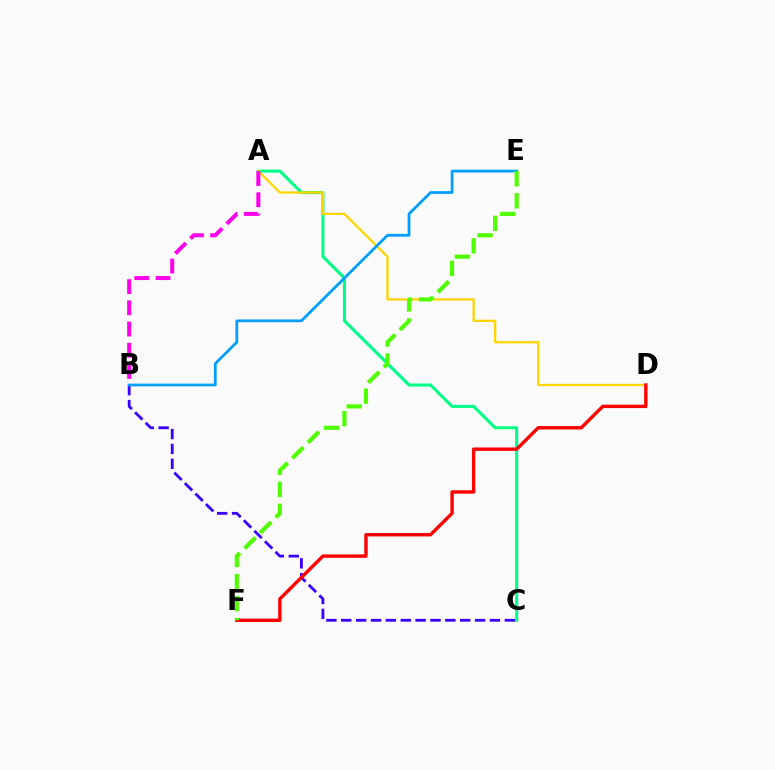{('A', 'C'): [{'color': '#00ff86', 'line_style': 'solid', 'thickness': 2.21}], ('A', 'D'): [{'color': '#ffd500', 'line_style': 'solid', 'thickness': 1.64}], ('B', 'C'): [{'color': '#3700ff', 'line_style': 'dashed', 'thickness': 2.02}], ('B', 'E'): [{'color': '#009eff', 'line_style': 'solid', 'thickness': 1.98}], ('D', 'F'): [{'color': '#ff0000', 'line_style': 'solid', 'thickness': 2.44}], ('A', 'B'): [{'color': '#ff00ed', 'line_style': 'dashed', 'thickness': 2.88}], ('E', 'F'): [{'color': '#4fff00', 'line_style': 'dashed', 'thickness': 2.99}]}